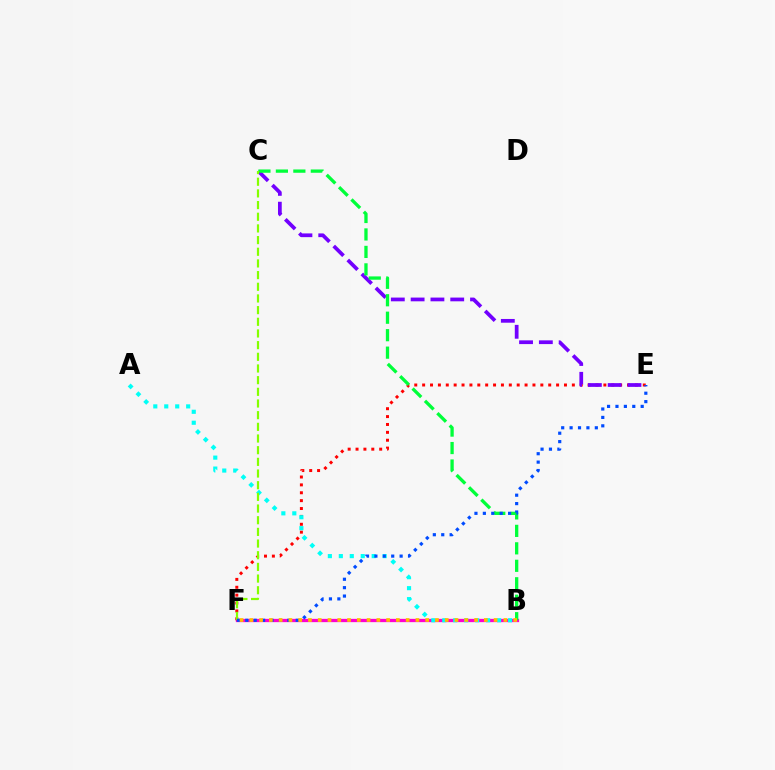{('B', 'F'): [{'color': '#ff00cf', 'line_style': 'solid', 'thickness': 2.37}, {'color': '#ffbd00', 'line_style': 'dotted', 'thickness': 2.66}], ('E', 'F'): [{'color': '#ff0000', 'line_style': 'dotted', 'thickness': 2.14}, {'color': '#004bff', 'line_style': 'dotted', 'thickness': 2.28}], ('C', 'E'): [{'color': '#7200ff', 'line_style': 'dashed', 'thickness': 2.69}], ('A', 'B'): [{'color': '#00fff6', 'line_style': 'dotted', 'thickness': 2.98}], ('B', 'C'): [{'color': '#00ff39', 'line_style': 'dashed', 'thickness': 2.37}], ('C', 'F'): [{'color': '#84ff00', 'line_style': 'dashed', 'thickness': 1.59}]}